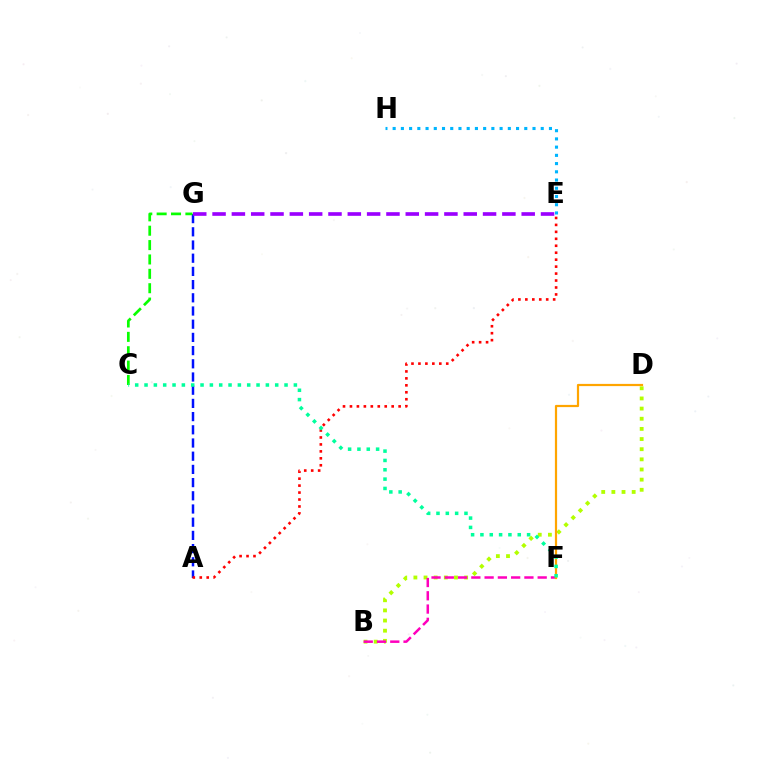{('A', 'G'): [{'color': '#0010ff', 'line_style': 'dashed', 'thickness': 1.79}], ('E', 'H'): [{'color': '#00b5ff', 'line_style': 'dotted', 'thickness': 2.24}], ('B', 'D'): [{'color': '#b3ff00', 'line_style': 'dotted', 'thickness': 2.76}], ('C', 'G'): [{'color': '#08ff00', 'line_style': 'dashed', 'thickness': 1.95}], ('B', 'F'): [{'color': '#ff00bd', 'line_style': 'dashed', 'thickness': 1.8}], ('D', 'F'): [{'color': '#ffa500', 'line_style': 'solid', 'thickness': 1.59}], ('A', 'E'): [{'color': '#ff0000', 'line_style': 'dotted', 'thickness': 1.89}], ('E', 'G'): [{'color': '#9b00ff', 'line_style': 'dashed', 'thickness': 2.62}], ('C', 'F'): [{'color': '#00ff9d', 'line_style': 'dotted', 'thickness': 2.54}]}